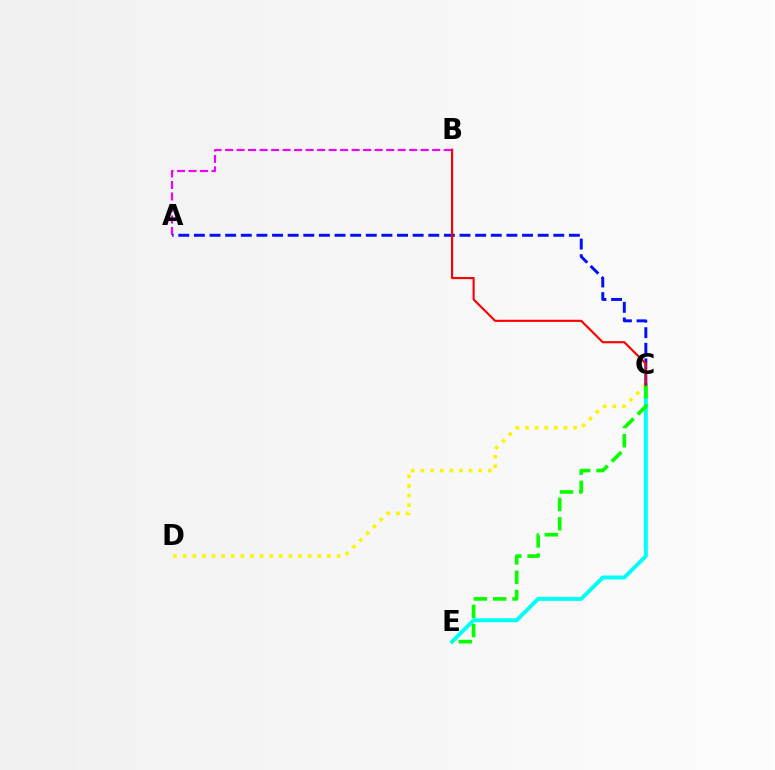{('C', 'D'): [{'color': '#fcf500', 'line_style': 'dotted', 'thickness': 2.61}], ('C', 'E'): [{'color': '#00fff6', 'line_style': 'solid', 'thickness': 2.84}, {'color': '#08ff00', 'line_style': 'dashed', 'thickness': 2.62}], ('A', 'B'): [{'color': '#ee00ff', 'line_style': 'dashed', 'thickness': 1.56}], ('A', 'C'): [{'color': '#0010ff', 'line_style': 'dashed', 'thickness': 2.12}], ('B', 'C'): [{'color': '#ff0000', 'line_style': 'solid', 'thickness': 1.55}]}